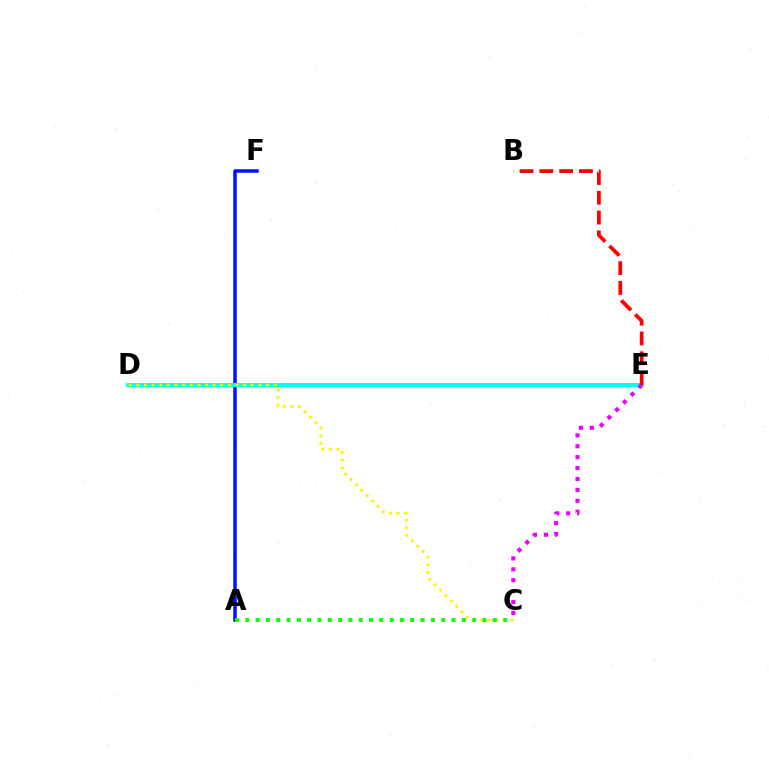{('A', 'F'): [{'color': '#0010ff', 'line_style': 'solid', 'thickness': 2.52}], ('D', 'E'): [{'color': '#00fff6', 'line_style': 'solid', 'thickness': 2.93}], ('C', 'E'): [{'color': '#ee00ff', 'line_style': 'dotted', 'thickness': 2.97}], ('C', 'D'): [{'color': '#fcf500', 'line_style': 'dotted', 'thickness': 2.07}], ('A', 'C'): [{'color': '#08ff00', 'line_style': 'dotted', 'thickness': 2.8}], ('B', 'E'): [{'color': '#ff0000', 'line_style': 'dashed', 'thickness': 2.69}]}